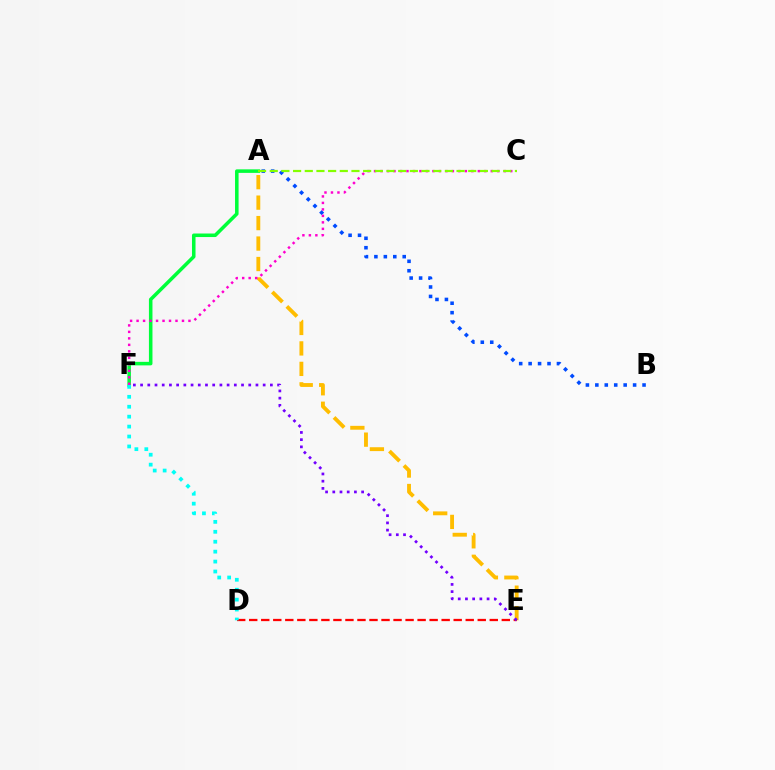{('D', 'E'): [{'color': '#ff0000', 'line_style': 'dashed', 'thickness': 1.63}], ('A', 'E'): [{'color': '#ffbd00', 'line_style': 'dashed', 'thickness': 2.78}], ('A', 'B'): [{'color': '#004bff', 'line_style': 'dotted', 'thickness': 2.57}], ('A', 'F'): [{'color': '#00ff39', 'line_style': 'solid', 'thickness': 2.55}], ('E', 'F'): [{'color': '#7200ff', 'line_style': 'dotted', 'thickness': 1.96}], ('D', 'F'): [{'color': '#00fff6', 'line_style': 'dotted', 'thickness': 2.7}], ('C', 'F'): [{'color': '#ff00cf', 'line_style': 'dotted', 'thickness': 1.76}], ('A', 'C'): [{'color': '#84ff00', 'line_style': 'dashed', 'thickness': 1.59}]}